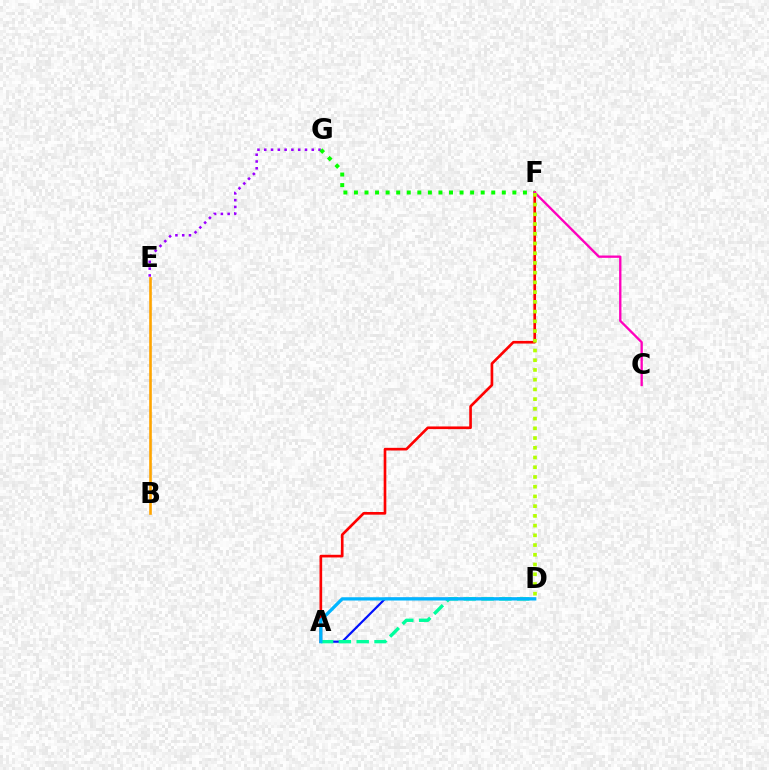{('A', 'D'): [{'color': '#0010ff', 'line_style': 'solid', 'thickness': 1.57}, {'color': '#00ff9d', 'line_style': 'dashed', 'thickness': 2.42}, {'color': '#00b5ff', 'line_style': 'solid', 'thickness': 2.36}], ('A', 'F'): [{'color': '#ff0000', 'line_style': 'solid', 'thickness': 1.92}], ('E', 'G'): [{'color': '#9b00ff', 'line_style': 'dotted', 'thickness': 1.84}], ('F', 'G'): [{'color': '#08ff00', 'line_style': 'dotted', 'thickness': 2.87}], ('C', 'F'): [{'color': '#ff00bd', 'line_style': 'solid', 'thickness': 1.68}], ('D', 'F'): [{'color': '#b3ff00', 'line_style': 'dotted', 'thickness': 2.64}], ('B', 'E'): [{'color': '#ffa500', 'line_style': 'solid', 'thickness': 1.9}]}